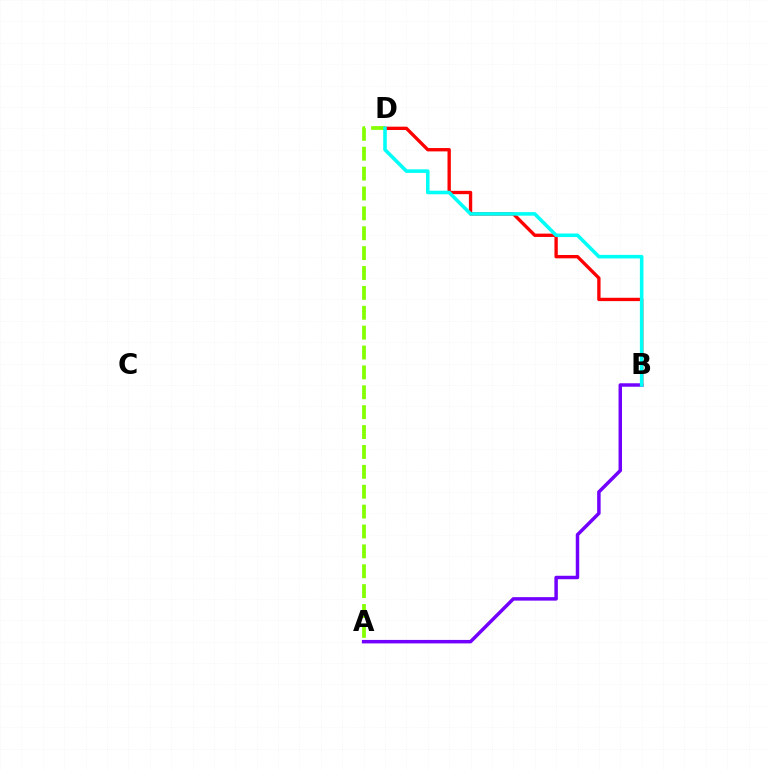{('B', 'D'): [{'color': '#ff0000', 'line_style': 'solid', 'thickness': 2.4}, {'color': '#00fff6', 'line_style': 'solid', 'thickness': 2.56}], ('A', 'D'): [{'color': '#84ff00', 'line_style': 'dashed', 'thickness': 2.7}], ('A', 'B'): [{'color': '#7200ff', 'line_style': 'solid', 'thickness': 2.5}]}